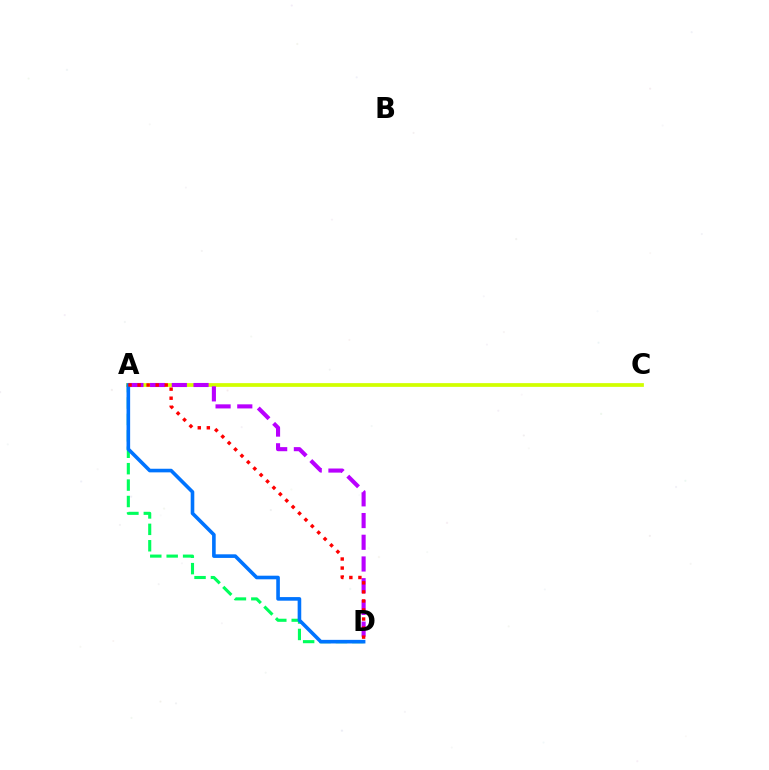{('A', 'C'): [{'color': '#d1ff00', 'line_style': 'solid', 'thickness': 2.69}], ('A', 'D'): [{'color': '#b900ff', 'line_style': 'dashed', 'thickness': 2.95}, {'color': '#00ff5c', 'line_style': 'dashed', 'thickness': 2.23}, {'color': '#0074ff', 'line_style': 'solid', 'thickness': 2.6}, {'color': '#ff0000', 'line_style': 'dotted', 'thickness': 2.46}]}